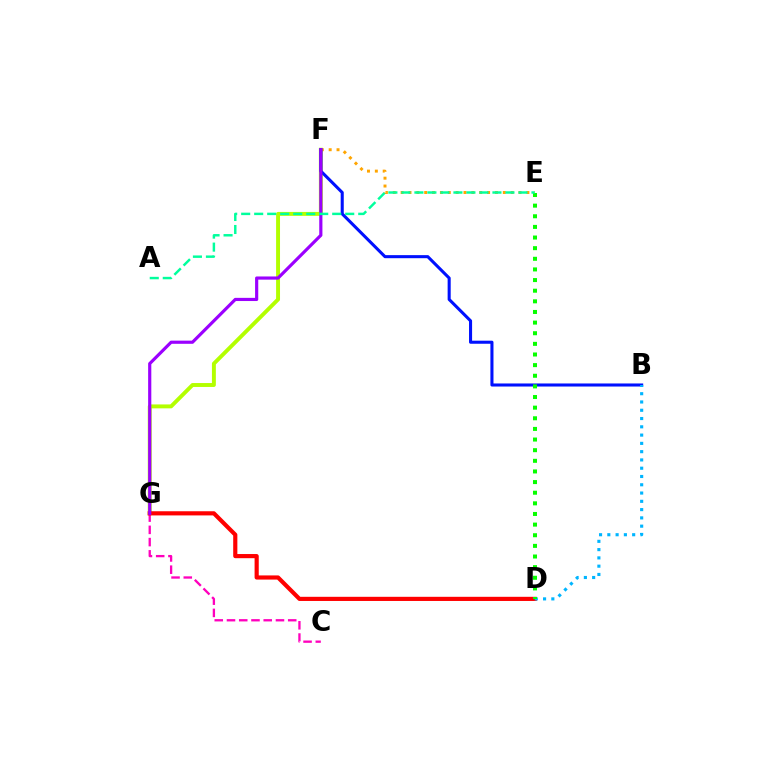{('F', 'G'): [{'color': '#b3ff00', 'line_style': 'solid', 'thickness': 2.82}, {'color': '#9b00ff', 'line_style': 'solid', 'thickness': 2.28}], ('E', 'F'): [{'color': '#ffa500', 'line_style': 'dotted', 'thickness': 2.14}], ('C', 'G'): [{'color': '#ff00bd', 'line_style': 'dashed', 'thickness': 1.66}], ('D', 'G'): [{'color': '#ff0000', 'line_style': 'solid', 'thickness': 3.0}], ('B', 'F'): [{'color': '#0010ff', 'line_style': 'solid', 'thickness': 2.21}], ('B', 'D'): [{'color': '#00b5ff', 'line_style': 'dotted', 'thickness': 2.25}], ('D', 'E'): [{'color': '#08ff00', 'line_style': 'dotted', 'thickness': 2.89}], ('A', 'E'): [{'color': '#00ff9d', 'line_style': 'dashed', 'thickness': 1.77}]}